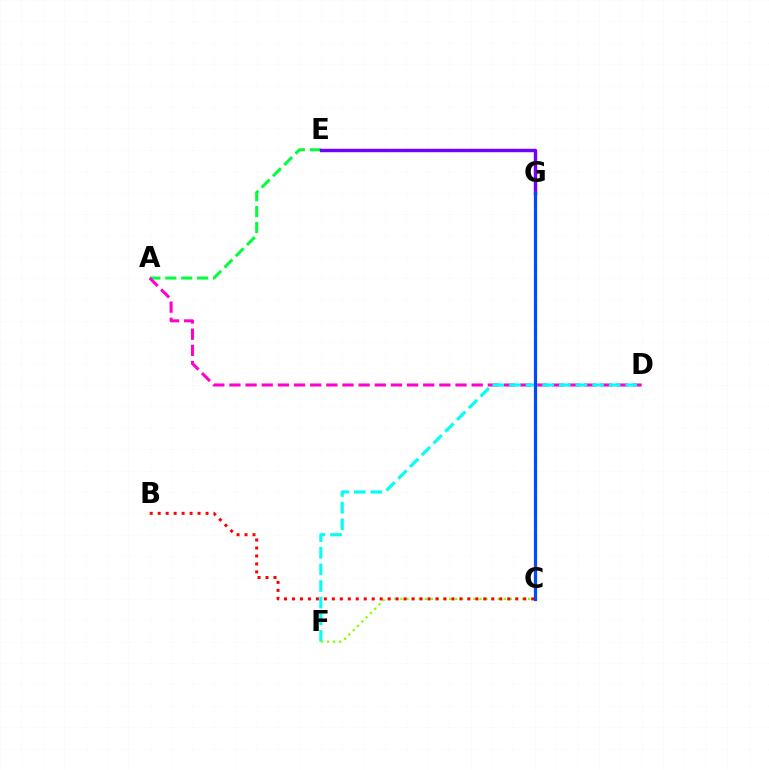{('A', 'E'): [{'color': '#00ff39', 'line_style': 'dashed', 'thickness': 2.16}], ('A', 'D'): [{'color': '#ff00cf', 'line_style': 'dashed', 'thickness': 2.19}], ('E', 'G'): [{'color': '#7200ff', 'line_style': 'solid', 'thickness': 2.47}], ('C', 'G'): [{'color': '#ffbd00', 'line_style': 'solid', 'thickness': 2.31}, {'color': '#004bff', 'line_style': 'solid', 'thickness': 2.28}], ('D', 'F'): [{'color': '#00fff6', 'line_style': 'dashed', 'thickness': 2.26}], ('C', 'F'): [{'color': '#84ff00', 'line_style': 'dotted', 'thickness': 1.65}], ('B', 'C'): [{'color': '#ff0000', 'line_style': 'dotted', 'thickness': 2.17}]}